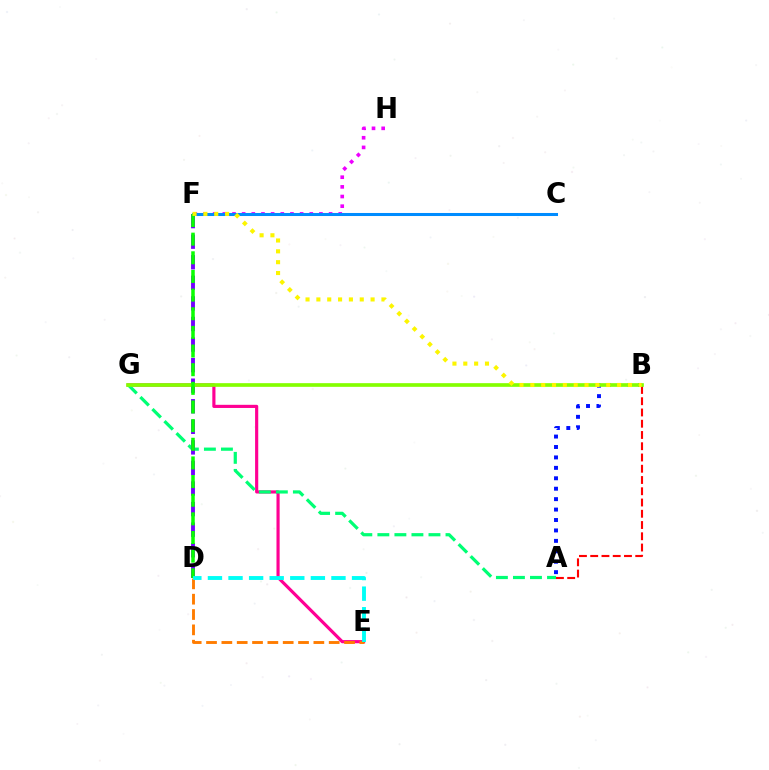{('E', 'G'): [{'color': '#ff0094', 'line_style': 'solid', 'thickness': 2.27}], ('A', 'G'): [{'color': '#00ff74', 'line_style': 'dashed', 'thickness': 2.31}], ('F', 'H'): [{'color': '#ee00ff', 'line_style': 'dotted', 'thickness': 2.63}], ('A', 'B'): [{'color': '#ff0000', 'line_style': 'dashed', 'thickness': 1.53}, {'color': '#0010ff', 'line_style': 'dotted', 'thickness': 2.83}], ('C', 'F'): [{'color': '#008cff', 'line_style': 'solid', 'thickness': 2.19}], ('D', 'F'): [{'color': '#7200ff', 'line_style': 'dashed', 'thickness': 2.79}, {'color': '#08ff00', 'line_style': 'dashed', 'thickness': 2.53}], ('D', 'E'): [{'color': '#ff7c00', 'line_style': 'dashed', 'thickness': 2.08}, {'color': '#00fff6', 'line_style': 'dashed', 'thickness': 2.8}], ('B', 'G'): [{'color': '#84ff00', 'line_style': 'solid', 'thickness': 2.65}], ('B', 'F'): [{'color': '#fcf500', 'line_style': 'dotted', 'thickness': 2.95}]}